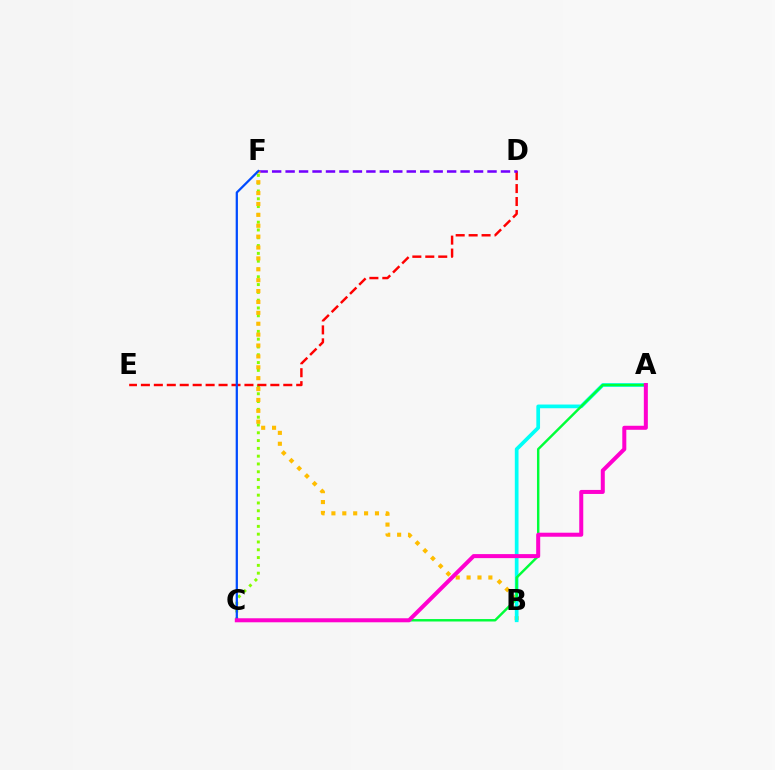{('C', 'F'): [{'color': '#84ff00', 'line_style': 'dotted', 'thickness': 2.12}, {'color': '#004bff', 'line_style': 'solid', 'thickness': 1.62}], ('D', 'E'): [{'color': '#ff0000', 'line_style': 'dashed', 'thickness': 1.76}], ('D', 'F'): [{'color': '#7200ff', 'line_style': 'dashed', 'thickness': 1.83}], ('B', 'F'): [{'color': '#ffbd00', 'line_style': 'dotted', 'thickness': 2.96}], ('A', 'B'): [{'color': '#00fff6', 'line_style': 'solid', 'thickness': 2.67}], ('A', 'C'): [{'color': '#00ff39', 'line_style': 'solid', 'thickness': 1.75}, {'color': '#ff00cf', 'line_style': 'solid', 'thickness': 2.89}]}